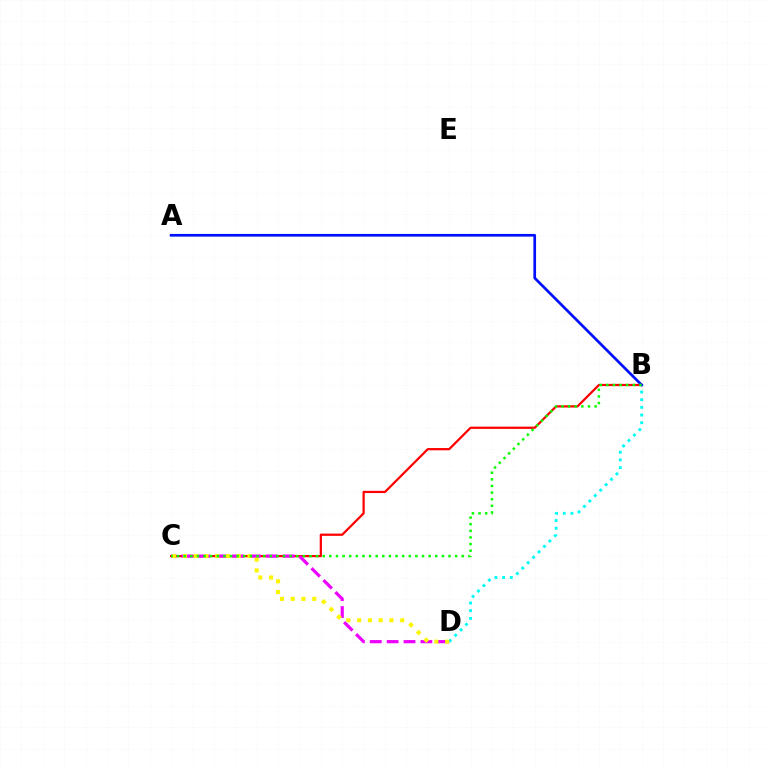{('B', 'C'): [{'color': '#ff0000', 'line_style': 'solid', 'thickness': 1.61}, {'color': '#08ff00', 'line_style': 'dotted', 'thickness': 1.8}], ('B', 'D'): [{'color': '#00fff6', 'line_style': 'dotted', 'thickness': 2.09}], ('C', 'D'): [{'color': '#ee00ff', 'line_style': 'dashed', 'thickness': 2.29}, {'color': '#fcf500', 'line_style': 'dotted', 'thickness': 2.92}], ('A', 'B'): [{'color': '#0010ff', 'line_style': 'solid', 'thickness': 1.94}]}